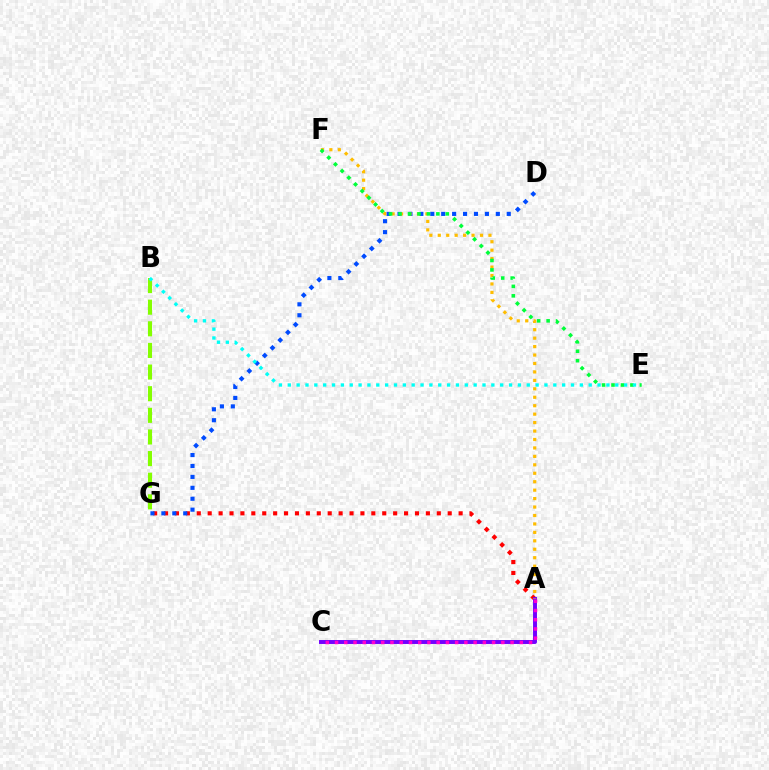{('B', 'G'): [{'color': '#84ff00', 'line_style': 'dashed', 'thickness': 2.94}], ('A', 'G'): [{'color': '#ff0000', 'line_style': 'dotted', 'thickness': 2.96}], ('D', 'G'): [{'color': '#004bff', 'line_style': 'dotted', 'thickness': 2.97}], ('A', 'C'): [{'color': '#7200ff', 'line_style': 'solid', 'thickness': 2.84}, {'color': '#ff00cf', 'line_style': 'dotted', 'thickness': 2.51}], ('A', 'F'): [{'color': '#ffbd00', 'line_style': 'dotted', 'thickness': 2.29}], ('E', 'F'): [{'color': '#00ff39', 'line_style': 'dotted', 'thickness': 2.57}], ('B', 'E'): [{'color': '#00fff6', 'line_style': 'dotted', 'thickness': 2.4}]}